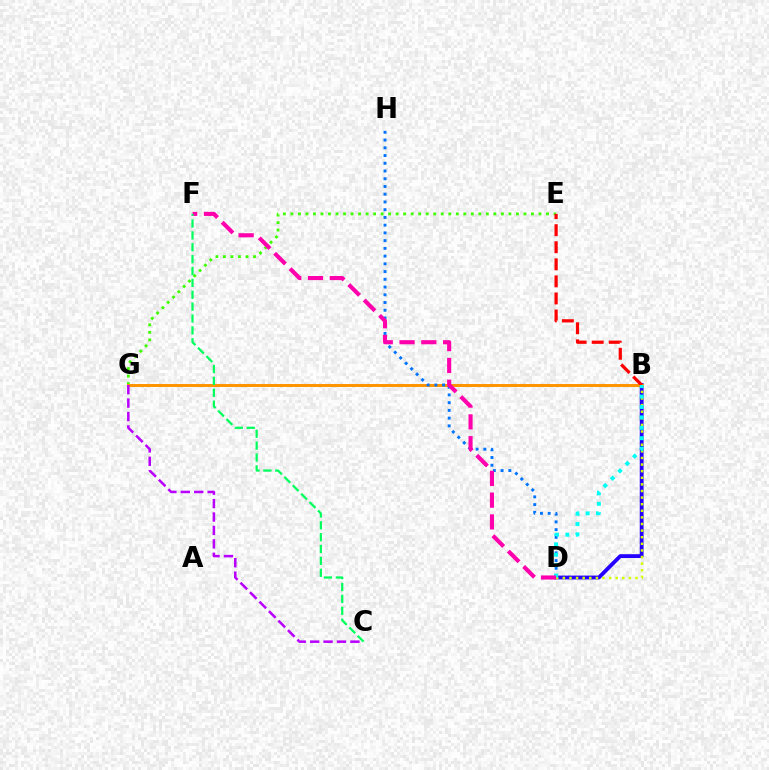{('E', 'G'): [{'color': '#3dff00', 'line_style': 'dotted', 'thickness': 2.04}], ('B', 'D'): [{'color': '#2500ff', 'line_style': 'solid', 'thickness': 2.76}, {'color': '#d1ff00', 'line_style': 'dotted', 'thickness': 1.8}, {'color': '#00fff6', 'line_style': 'dotted', 'thickness': 2.83}], ('B', 'G'): [{'color': '#ff9400', 'line_style': 'solid', 'thickness': 2.14}], ('D', 'H'): [{'color': '#0074ff', 'line_style': 'dotted', 'thickness': 2.1}], ('B', 'E'): [{'color': '#ff0000', 'line_style': 'dashed', 'thickness': 2.32}], ('C', 'G'): [{'color': '#b900ff', 'line_style': 'dashed', 'thickness': 1.82}], ('D', 'F'): [{'color': '#ff00ac', 'line_style': 'dashed', 'thickness': 2.96}], ('C', 'F'): [{'color': '#00ff5c', 'line_style': 'dashed', 'thickness': 1.61}]}